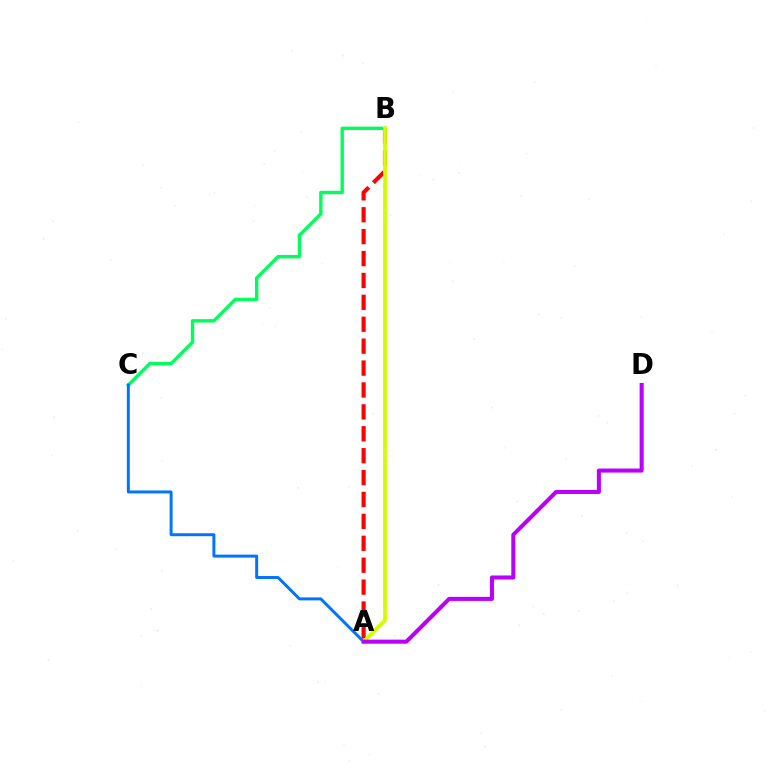{('A', 'B'): [{'color': '#ff0000', 'line_style': 'dashed', 'thickness': 2.98}, {'color': '#d1ff00', 'line_style': 'solid', 'thickness': 2.71}], ('B', 'C'): [{'color': '#00ff5c', 'line_style': 'solid', 'thickness': 2.44}], ('A', 'C'): [{'color': '#0074ff', 'line_style': 'solid', 'thickness': 2.13}], ('A', 'D'): [{'color': '#b900ff', 'line_style': 'solid', 'thickness': 2.92}]}